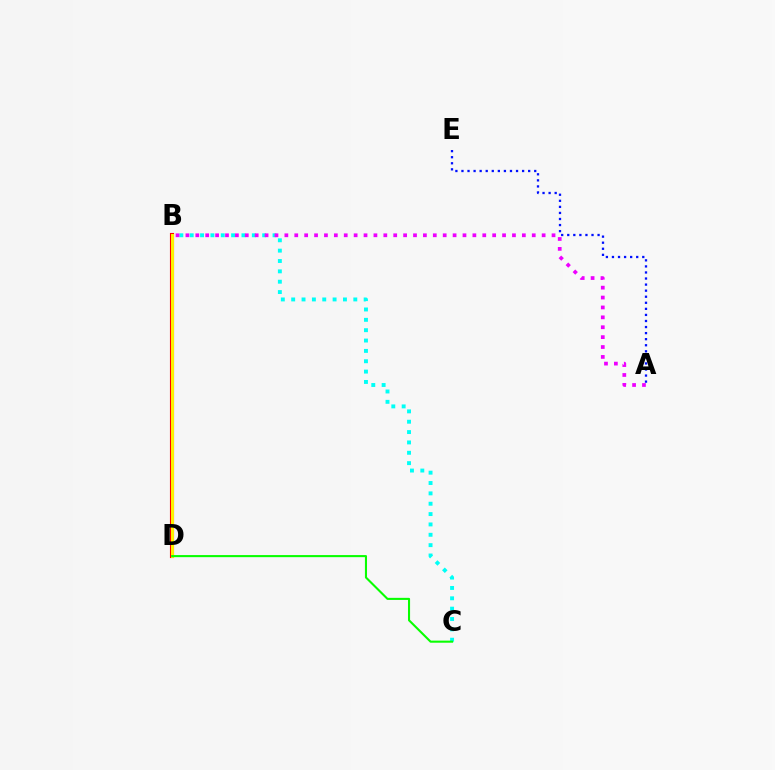{('A', 'E'): [{'color': '#0010ff', 'line_style': 'dotted', 'thickness': 1.65}], ('B', 'C'): [{'color': '#00fff6', 'line_style': 'dotted', 'thickness': 2.81}], ('B', 'D'): [{'color': '#ff0000', 'line_style': 'solid', 'thickness': 2.96}, {'color': '#fcf500', 'line_style': 'solid', 'thickness': 2.13}], ('A', 'B'): [{'color': '#ee00ff', 'line_style': 'dotted', 'thickness': 2.69}], ('C', 'D'): [{'color': '#08ff00', 'line_style': 'solid', 'thickness': 1.51}]}